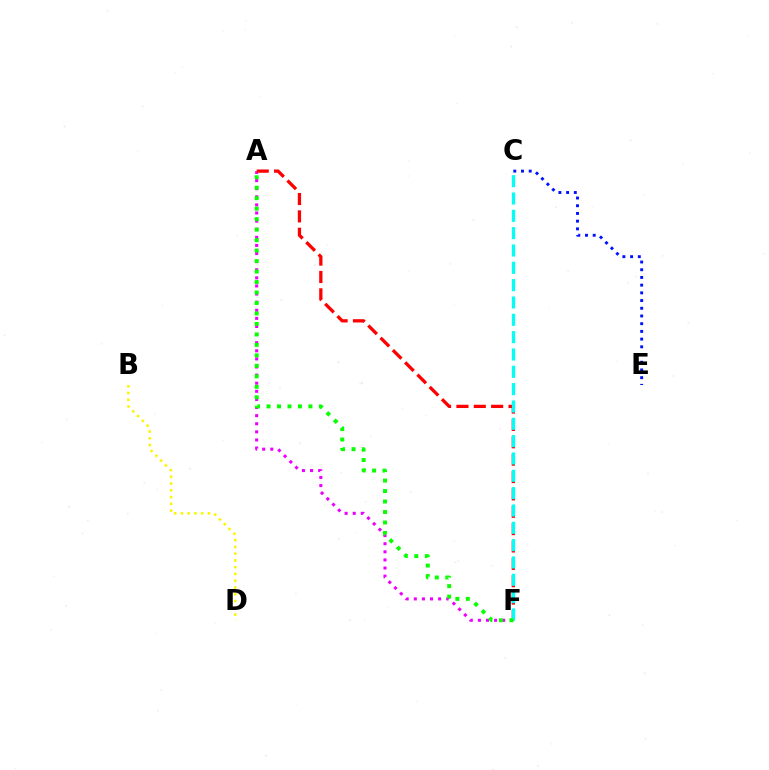{('C', 'E'): [{'color': '#0010ff', 'line_style': 'dotted', 'thickness': 2.09}], ('A', 'F'): [{'color': '#ee00ff', 'line_style': 'dotted', 'thickness': 2.2}, {'color': '#ff0000', 'line_style': 'dashed', 'thickness': 2.36}, {'color': '#08ff00', 'line_style': 'dotted', 'thickness': 2.85}], ('C', 'F'): [{'color': '#00fff6', 'line_style': 'dashed', 'thickness': 2.35}], ('B', 'D'): [{'color': '#fcf500', 'line_style': 'dotted', 'thickness': 1.84}]}